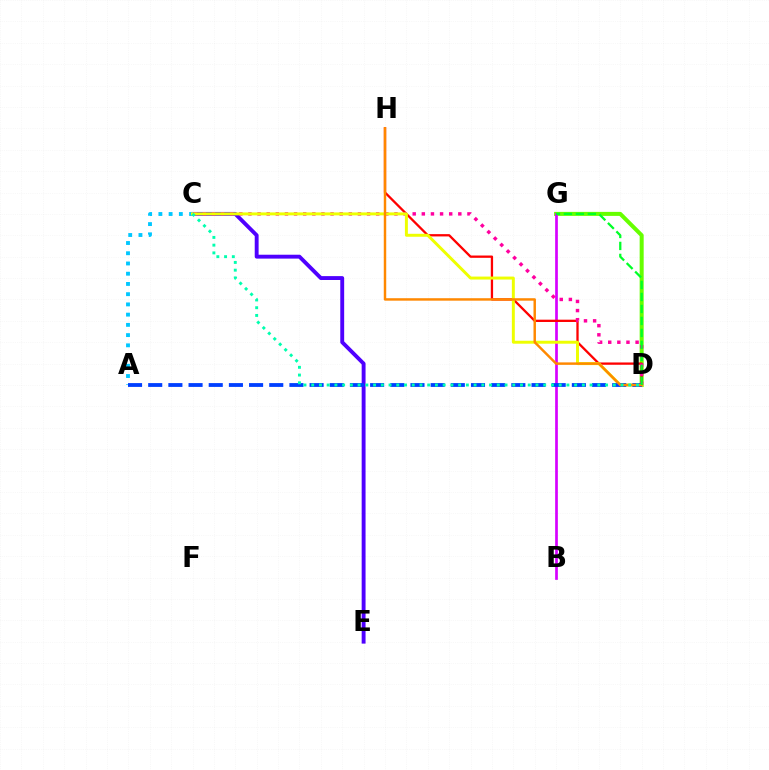{('D', 'G'): [{'color': '#66ff00', 'line_style': 'solid', 'thickness': 2.89}, {'color': '#00ff27', 'line_style': 'dashed', 'thickness': 1.63}], ('B', 'G'): [{'color': '#d600ff', 'line_style': 'solid', 'thickness': 1.94}], ('D', 'H'): [{'color': '#ff0000', 'line_style': 'solid', 'thickness': 1.65}, {'color': '#ff8800', 'line_style': 'solid', 'thickness': 1.77}], ('C', 'E'): [{'color': '#4f00ff', 'line_style': 'solid', 'thickness': 2.8}], ('A', 'C'): [{'color': '#00c7ff', 'line_style': 'dotted', 'thickness': 2.78}], ('C', 'D'): [{'color': '#ff00a0', 'line_style': 'dotted', 'thickness': 2.48}, {'color': '#eeff00', 'line_style': 'solid', 'thickness': 2.13}, {'color': '#00ffaf', 'line_style': 'dotted', 'thickness': 2.1}], ('A', 'D'): [{'color': '#003fff', 'line_style': 'dashed', 'thickness': 2.74}]}